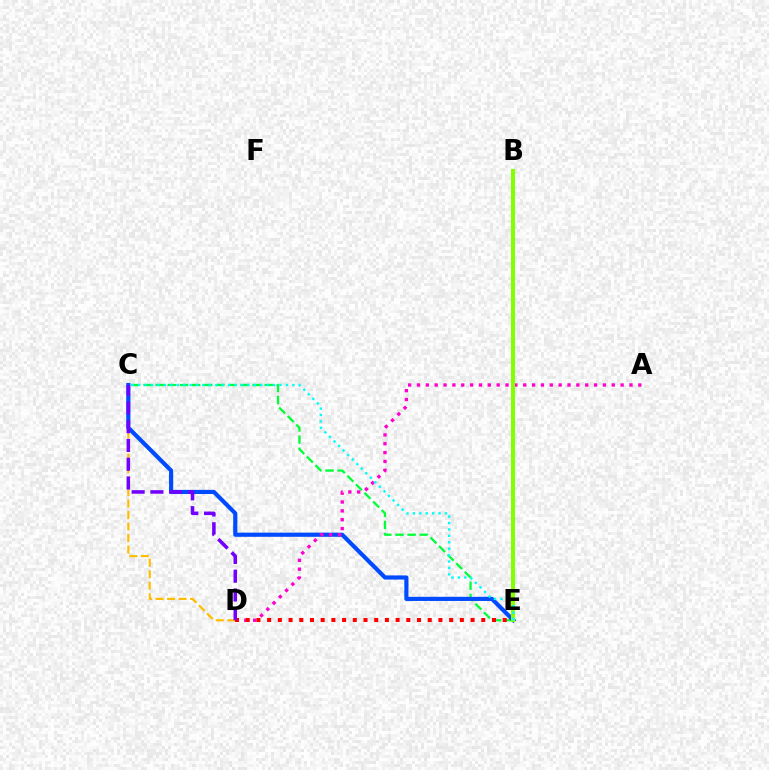{('C', 'E'): [{'color': '#00ff39', 'line_style': 'dashed', 'thickness': 1.65}, {'color': '#004bff', 'line_style': 'solid', 'thickness': 2.99}, {'color': '#00fff6', 'line_style': 'dotted', 'thickness': 1.74}], ('C', 'D'): [{'color': '#ffbd00', 'line_style': 'dashed', 'thickness': 1.56}, {'color': '#7200ff', 'line_style': 'dashed', 'thickness': 2.55}], ('A', 'D'): [{'color': '#ff00cf', 'line_style': 'dotted', 'thickness': 2.41}], ('D', 'E'): [{'color': '#ff0000', 'line_style': 'dotted', 'thickness': 2.91}], ('B', 'E'): [{'color': '#84ff00', 'line_style': 'solid', 'thickness': 2.91}]}